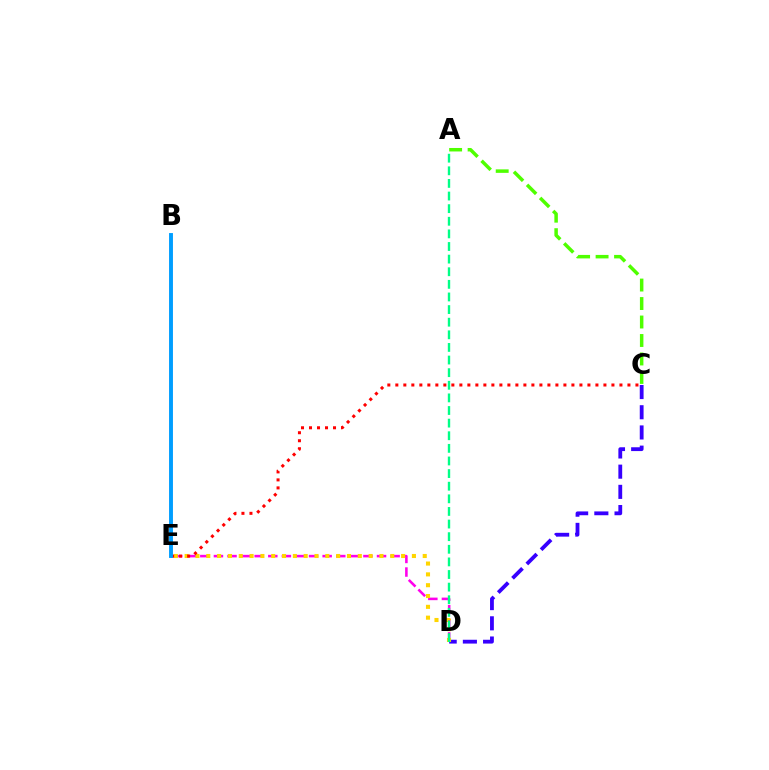{('C', 'D'): [{'color': '#3700ff', 'line_style': 'dashed', 'thickness': 2.74}], ('D', 'E'): [{'color': '#ff00ed', 'line_style': 'dashed', 'thickness': 1.85}, {'color': '#ffd500', 'line_style': 'dotted', 'thickness': 2.94}], ('C', 'E'): [{'color': '#ff0000', 'line_style': 'dotted', 'thickness': 2.17}], ('A', 'C'): [{'color': '#4fff00', 'line_style': 'dashed', 'thickness': 2.51}], ('A', 'D'): [{'color': '#00ff86', 'line_style': 'dashed', 'thickness': 1.71}], ('B', 'E'): [{'color': '#009eff', 'line_style': 'solid', 'thickness': 2.81}]}